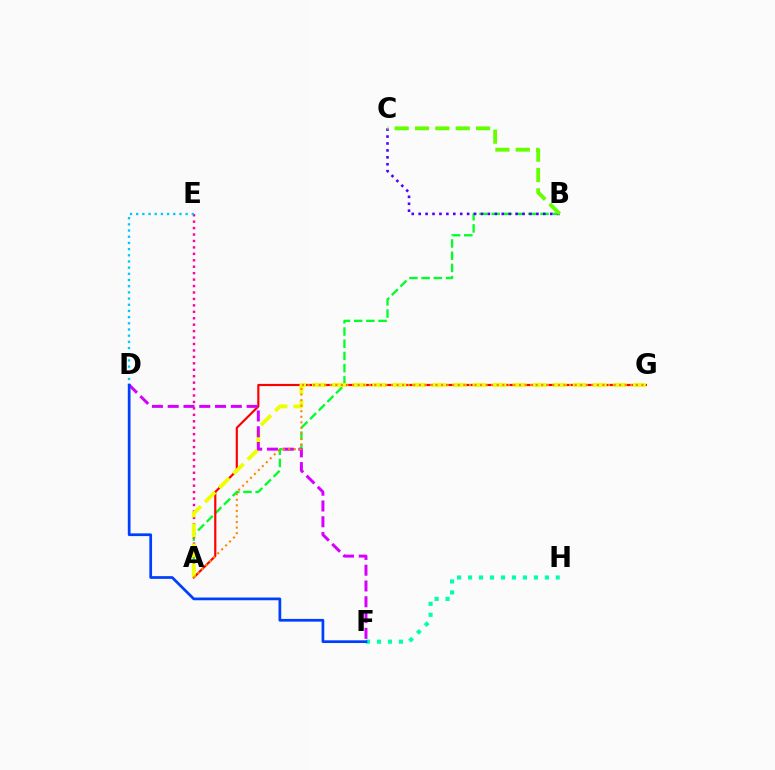{('A', 'B'): [{'color': '#00ff27', 'line_style': 'dashed', 'thickness': 1.66}], ('A', 'E'): [{'color': '#ff00a0', 'line_style': 'dotted', 'thickness': 1.75}], ('B', 'C'): [{'color': '#4f00ff', 'line_style': 'dotted', 'thickness': 1.88}, {'color': '#66ff00', 'line_style': 'dashed', 'thickness': 2.77}], ('A', 'G'): [{'color': '#ff0000', 'line_style': 'solid', 'thickness': 1.57}, {'color': '#eeff00', 'line_style': 'dashed', 'thickness': 2.72}, {'color': '#ff8800', 'line_style': 'dotted', 'thickness': 1.51}], ('D', 'F'): [{'color': '#d600ff', 'line_style': 'dashed', 'thickness': 2.14}, {'color': '#003fff', 'line_style': 'solid', 'thickness': 1.96}], ('F', 'H'): [{'color': '#00ffaf', 'line_style': 'dotted', 'thickness': 2.98}], ('D', 'E'): [{'color': '#00c7ff', 'line_style': 'dotted', 'thickness': 1.68}]}